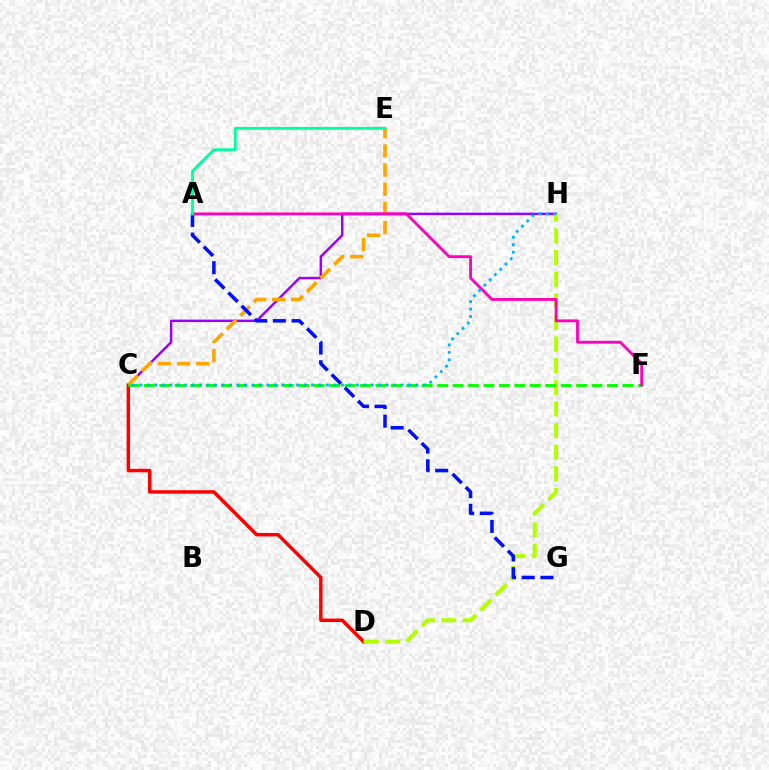{('C', 'H'): [{'color': '#9b00ff', 'line_style': 'solid', 'thickness': 1.77}, {'color': '#00b5ff', 'line_style': 'dotted', 'thickness': 2.03}], ('C', 'D'): [{'color': '#ff0000', 'line_style': 'solid', 'thickness': 2.49}], ('C', 'E'): [{'color': '#ffa500', 'line_style': 'dashed', 'thickness': 2.6}], ('D', 'H'): [{'color': '#b3ff00', 'line_style': 'dashed', 'thickness': 2.94}], ('C', 'F'): [{'color': '#08ff00', 'line_style': 'dashed', 'thickness': 2.1}], ('A', 'G'): [{'color': '#0010ff', 'line_style': 'dashed', 'thickness': 2.54}], ('A', 'F'): [{'color': '#ff00bd', 'line_style': 'solid', 'thickness': 2.03}], ('A', 'E'): [{'color': '#00ff9d', 'line_style': 'solid', 'thickness': 2.05}]}